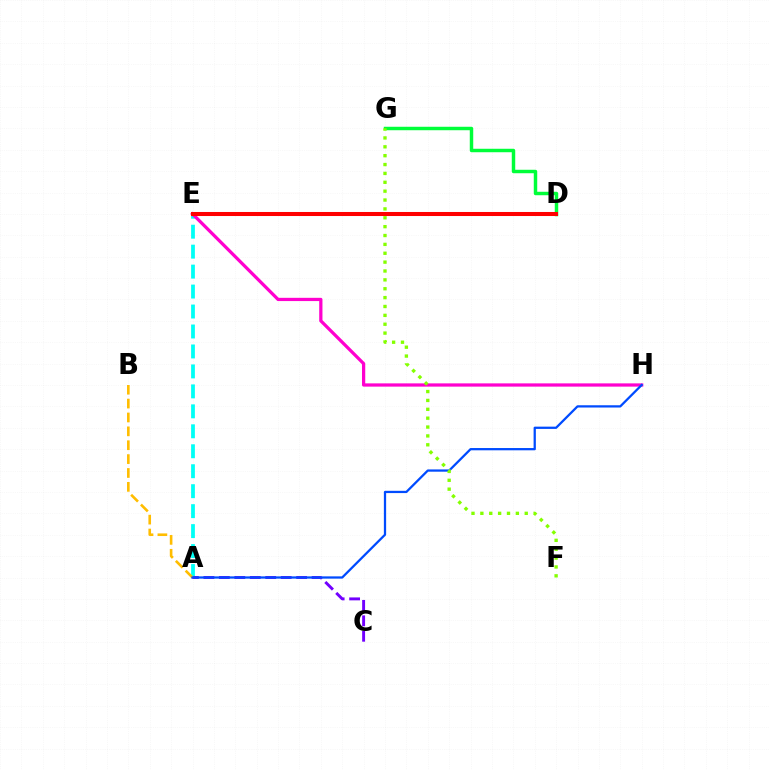{('A', 'E'): [{'color': '#00fff6', 'line_style': 'dashed', 'thickness': 2.71}], ('D', 'G'): [{'color': '#00ff39', 'line_style': 'solid', 'thickness': 2.49}], ('E', 'H'): [{'color': '#ff00cf', 'line_style': 'solid', 'thickness': 2.34}], ('A', 'C'): [{'color': '#7200ff', 'line_style': 'dashed', 'thickness': 2.1}], ('A', 'B'): [{'color': '#ffbd00', 'line_style': 'dashed', 'thickness': 1.89}], ('A', 'H'): [{'color': '#004bff', 'line_style': 'solid', 'thickness': 1.63}], ('D', 'E'): [{'color': '#ff0000', 'line_style': 'solid', 'thickness': 2.92}], ('F', 'G'): [{'color': '#84ff00', 'line_style': 'dotted', 'thickness': 2.41}]}